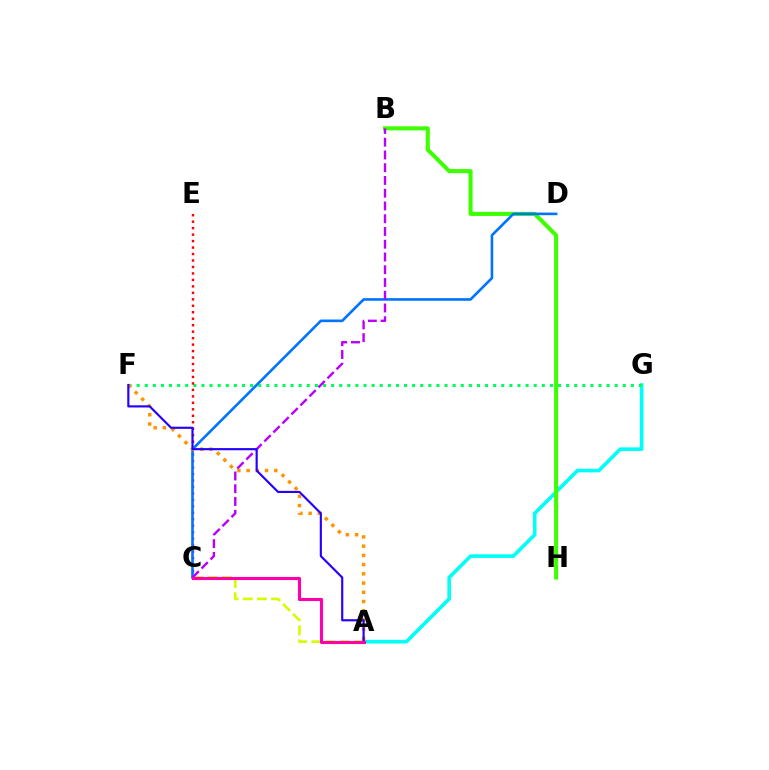{('A', 'G'): [{'color': '#00fff6', 'line_style': 'solid', 'thickness': 2.61}], ('F', 'G'): [{'color': '#00ff5c', 'line_style': 'dotted', 'thickness': 2.2}], ('B', 'H'): [{'color': '#3dff00', 'line_style': 'solid', 'thickness': 2.93}], ('C', 'E'): [{'color': '#ff0000', 'line_style': 'dotted', 'thickness': 1.76}], ('C', 'D'): [{'color': '#0074ff', 'line_style': 'solid', 'thickness': 1.89}], ('A', 'C'): [{'color': '#d1ff00', 'line_style': 'dashed', 'thickness': 1.92}, {'color': '#ff00ac', 'line_style': 'solid', 'thickness': 2.24}], ('A', 'F'): [{'color': '#ff9400', 'line_style': 'dotted', 'thickness': 2.51}, {'color': '#2500ff', 'line_style': 'solid', 'thickness': 1.55}], ('B', 'C'): [{'color': '#b900ff', 'line_style': 'dashed', 'thickness': 1.73}]}